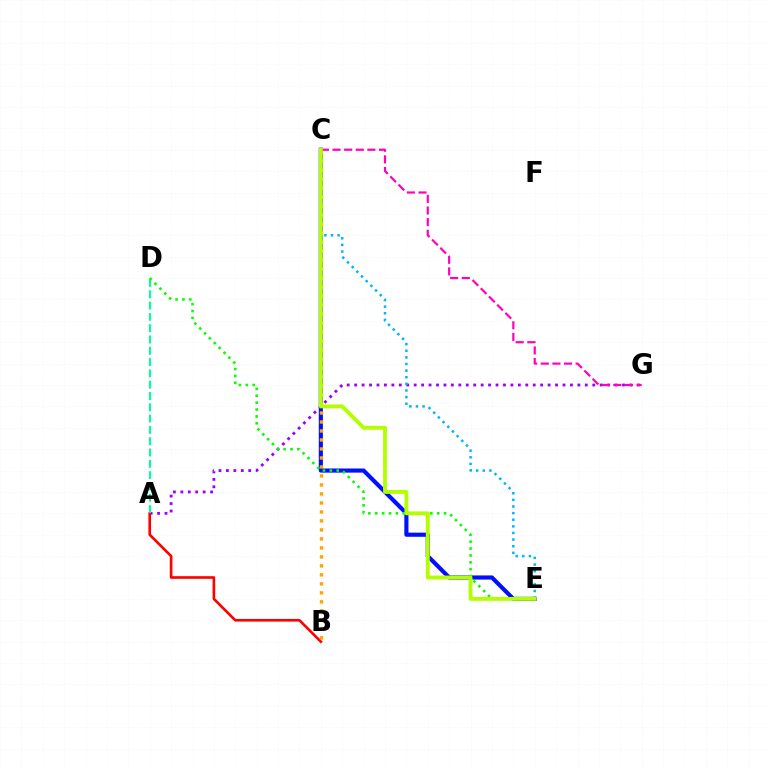{('C', 'E'): [{'color': '#0010ff', 'line_style': 'solid', 'thickness': 2.98}, {'color': '#00b5ff', 'line_style': 'dotted', 'thickness': 1.8}, {'color': '#b3ff00', 'line_style': 'solid', 'thickness': 2.77}], ('A', 'G'): [{'color': '#9b00ff', 'line_style': 'dotted', 'thickness': 2.02}], ('A', 'B'): [{'color': '#ff0000', 'line_style': 'solid', 'thickness': 1.91}], ('C', 'G'): [{'color': '#ff00bd', 'line_style': 'dashed', 'thickness': 1.58}], ('A', 'D'): [{'color': '#00ff9d', 'line_style': 'dashed', 'thickness': 1.54}], ('D', 'E'): [{'color': '#08ff00', 'line_style': 'dotted', 'thickness': 1.87}], ('B', 'C'): [{'color': '#ffa500', 'line_style': 'dotted', 'thickness': 2.44}]}